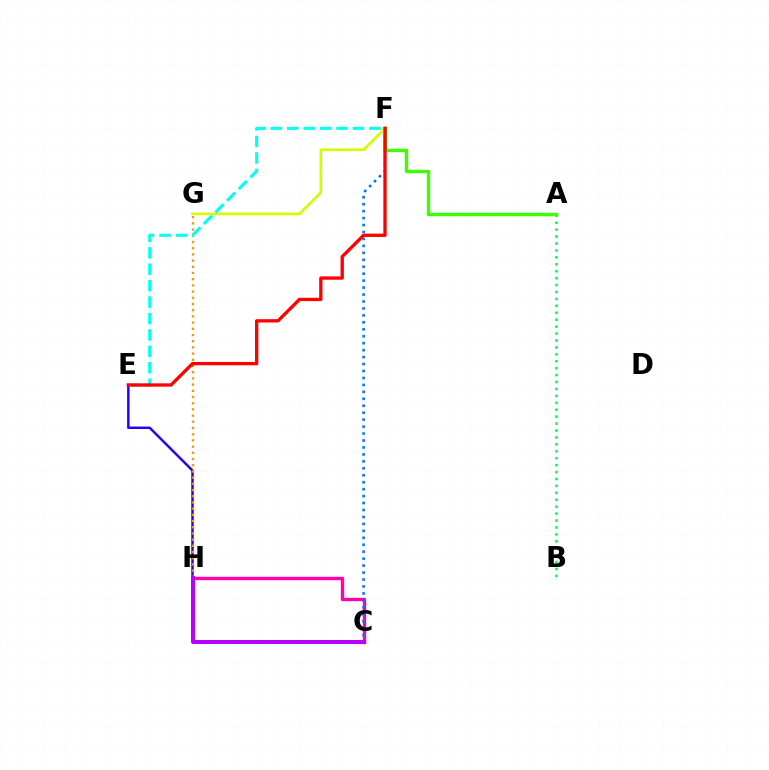{('C', 'H'): [{'color': '#ff00ac', 'line_style': 'solid', 'thickness': 2.43}, {'color': '#b900ff', 'line_style': 'solid', 'thickness': 2.89}], ('A', 'B'): [{'color': '#00ff5c', 'line_style': 'dotted', 'thickness': 1.88}], ('C', 'F'): [{'color': '#0074ff', 'line_style': 'dotted', 'thickness': 1.89}], ('F', 'G'): [{'color': '#d1ff00', 'line_style': 'solid', 'thickness': 1.94}], ('A', 'F'): [{'color': '#3dff00', 'line_style': 'solid', 'thickness': 2.44}], ('E', 'H'): [{'color': '#2500ff', 'line_style': 'solid', 'thickness': 1.79}], ('G', 'H'): [{'color': '#ff9400', 'line_style': 'dotted', 'thickness': 1.68}], ('E', 'F'): [{'color': '#00fff6', 'line_style': 'dashed', 'thickness': 2.23}, {'color': '#ff0000', 'line_style': 'solid', 'thickness': 2.39}]}